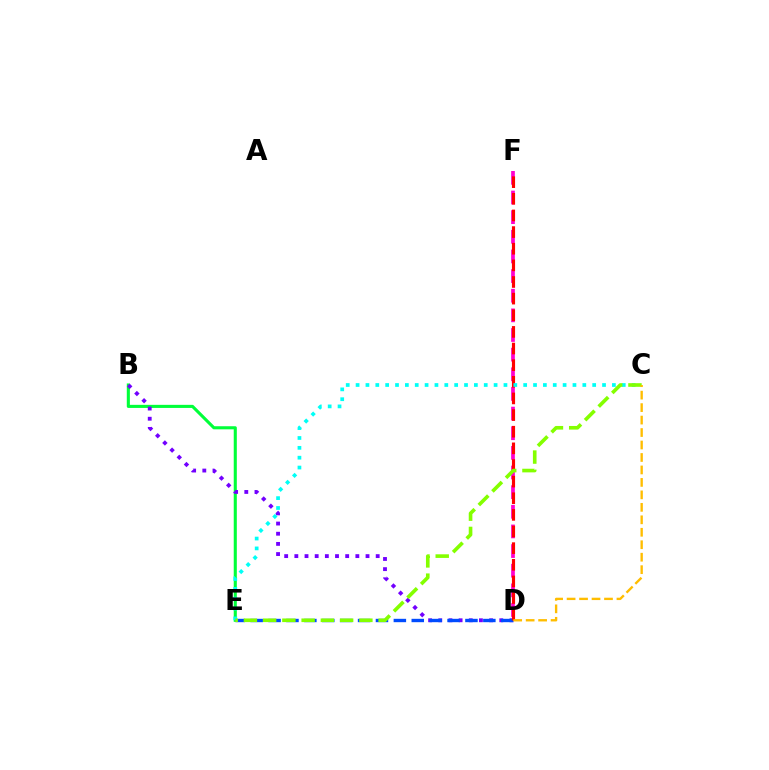{('B', 'E'): [{'color': '#00ff39', 'line_style': 'solid', 'thickness': 2.22}], ('D', 'F'): [{'color': '#ff00cf', 'line_style': 'dashed', 'thickness': 2.67}, {'color': '#ff0000', 'line_style': 'dashed', 'thickness': 2.26}], ('B', 'D'): [{'color': '#7200ff', 'line_style': 'dotted', 'thickness': 2.76}], ('D', 'E'): [{'color': '#004bff', 'line_style': 'dashed', 'thickness': 2.43}], ('C', 'E'): [{'color': '#00fff6', 'line_style': 'dotted', 'thickness': 2.68}, {'color': '#84ff00', 'line_style': 'dashed', 'thickness': 2.61}], ('C', 'D'): [{'color': '#ffbd00', 'line_style': 'dashed', 'thickness': 1.69}]}